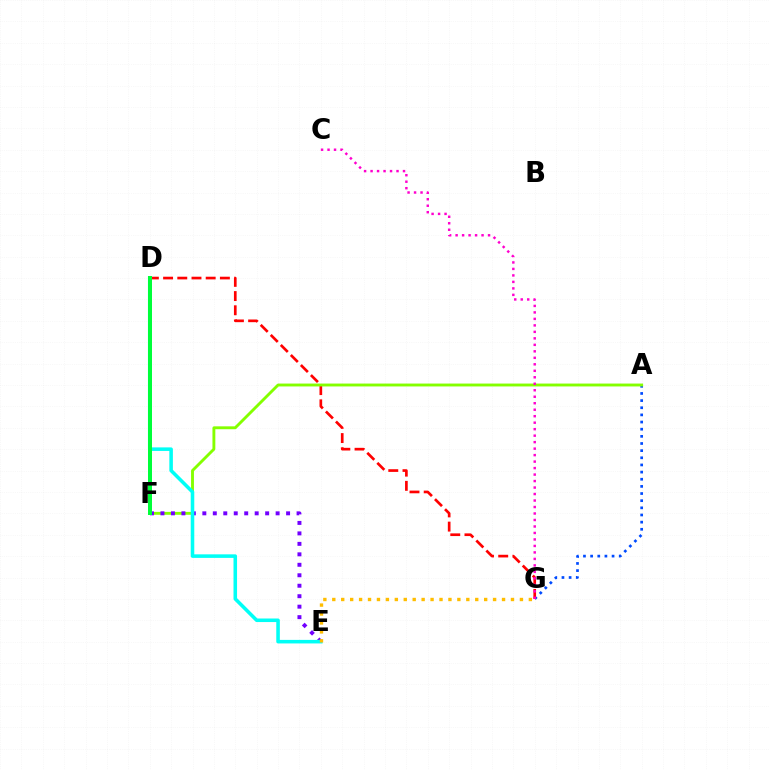{('A', 'G'): [{'color': '#004bff', 'line_style': 'dotted', 'thickness': 1.94}], ('D', 'G'): [{'color': '#ff0000', 'line_style': 'dashed', 'thickness': 1.93}], ('A', 'F'): [{'color': '#84ff00', 'line_style': 'solid', 'thickness': 2.07}], ('E', 'F'): [{'color': '#7200ff', 'line_style': 'dotted', 'thickness': 2.84}], ('D', 'E'): [{'color': '#00fff6', 'line_style': 'solid', 'thickness': 2.56}], ('C', 'G'): [{'color': '#ff00cf', 'line_style': 'dotted', 'thickness': 1.76}], ('E', 'G'): [{'color': '#ffbd00', 'line_style': 'dotted', 'thickness': 2.43}], ('D', 'F'): [{'color': '#00ff39', 'line_style': 'solid', 'thickness': 2.87}]}